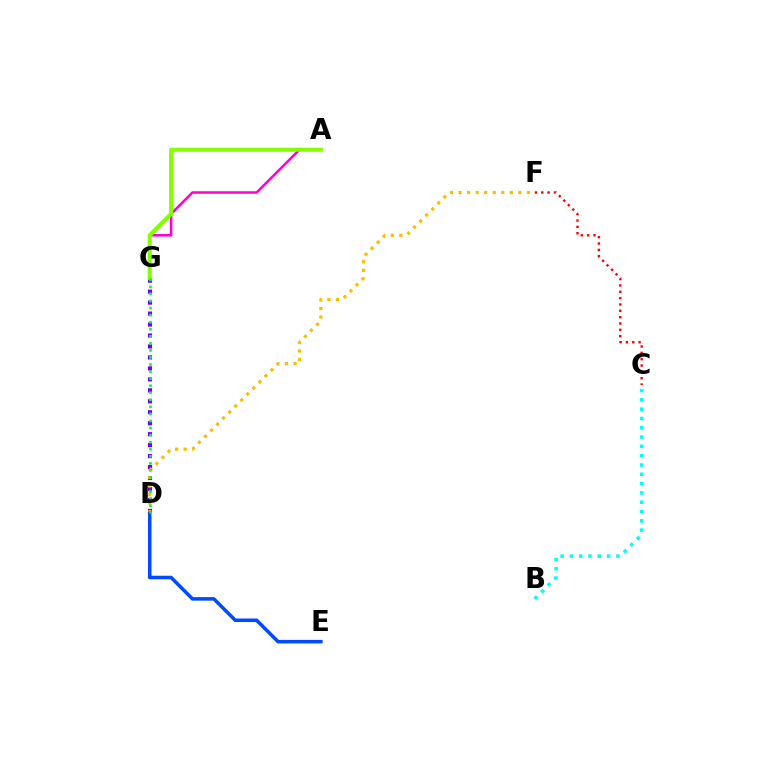{('A', 'G'): [{'color': '#ff00cf', 'line_style': 'solid', 'thickness': 1.83}, {'color': '#84ff00', 'line_style': 'solid', 'thickness': 2.93}], ('D', 'G'): [{'color': '#7200ff', 'line_style': 'dotted', 'thickness': 2.98}, {'color': '#00ff39', 'line_style': 'dotted', 'thickness': 1.92}], ('D', 'F'): [{'color': '#ffbd00', 'line_style': 'dotted', 'thickness': 2.32}], ('D', 'E'): [{'color': '#004bff', 'line_style': 'solid', 'thickness': 2.54}], ('C', 'F'): [{'color': '#ff0000', 'line_style': 'dotted', 'thickness': 1.72}], ('B', 'C'): [{'color': '#00fff6', 'line_style': 'dotted', 'thickness': 2.53}]}